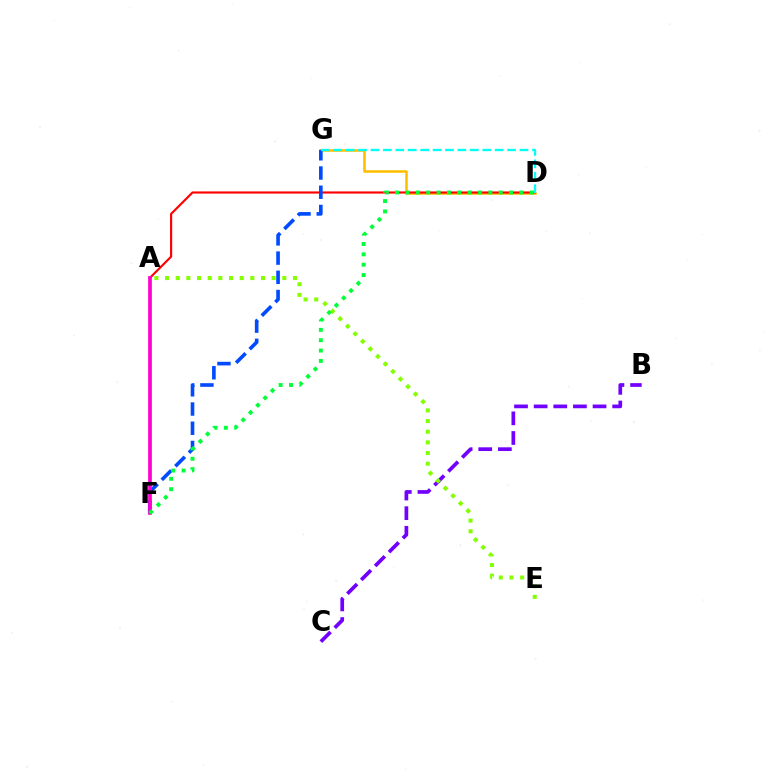{('B', 'C'): [{'color': '#7200ff', 'line_style': 'dashed', 'thickness': 2.67}], ('D', 'G'): [{'color': '#ffbd00', 'line_style': 'solid', 'thickness': 1.83}, {'color': '#00fff6', 'line_style': 'dashed', 'thickness': 1.69}], ('A', 'D'): [{'color': '#ff0000', 'line_style': 'solid', 'thickness': 1.54}], ('F', 'G'): [{'color': '#004bff', 'line_style': 'dashed', 'thickness': 2.61}], ('A', 'E'): [{'color': '#84ff00', 'line_style': 'dotted', 'thickness': 2.9}], ('A', 'F'): [{'color': '#ff00cf', 'line_style': 'solid', 'thickness': 2.66}], ('D', 'F'): [{'color': '#00ff39', 'line_style': 'dotted', 'thickness': 2.81}]}